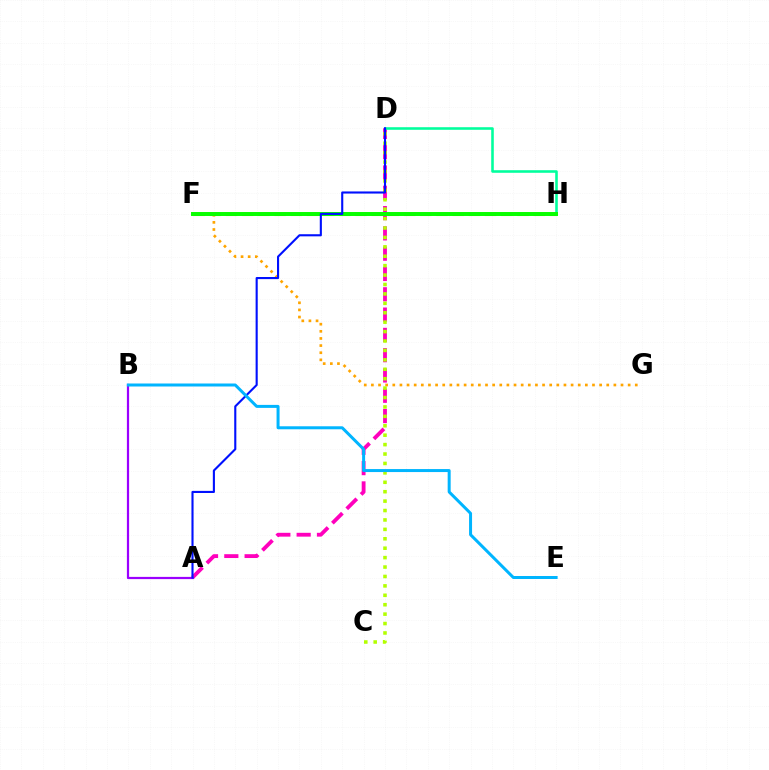{('F', 'G'): [{'color': '#ffa500', 'line_style': 'dotted', 'thickness': 1.94}], ('F', 'H'): [{'color': '#ff0000', 'line_style': 'dashed', 'thickness': 2.2}, {'color': '#08ff00', 'line_style': 'solid', 'thickness': 2.85}], ('A', 'D'): [{'color': '#ff00bd', 'line_style': 'dashed', 'thickness': 2.76}, {'color': '#0010ff', 'line_style': 'solid', 'thickness': 1.52}], ('C', 'D'): [{'color': '#b3ff00', 'line_style': 'dotted', 'thickness': 2.56}], ('D', 'H'): [{'color': '#00ff9d', 'line_style': 'solid', 'thickness': 1.86}], ('A', 'B'): [{'color': '#9b00ff', 'line_style': 'solid', 'thickness': 1.6}], ('B', 'E'): [{'color': '#00b5ff', 'line_style': 'solid', 'thickness': 2.16}]}